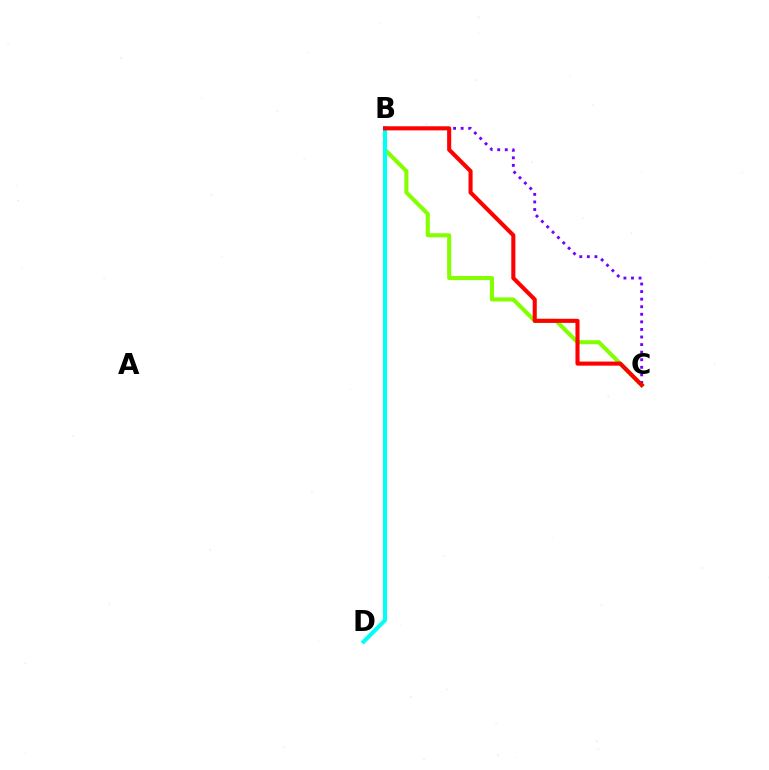{('B', 'C'): [{'color': '#84ff00', 'line_style': 'solid', 'thickness': 2.93}, {'color': '#7200ff', 'line_style': 'dotted', 'thickness': 2.06}, {'color': '#ff0000', 'line_style': 'solid', 'thickness': 2.94}], ('B', 'D'): [{'color': '#00fff6', 'line_style': 'solid', 'thickness': 2.93}]}